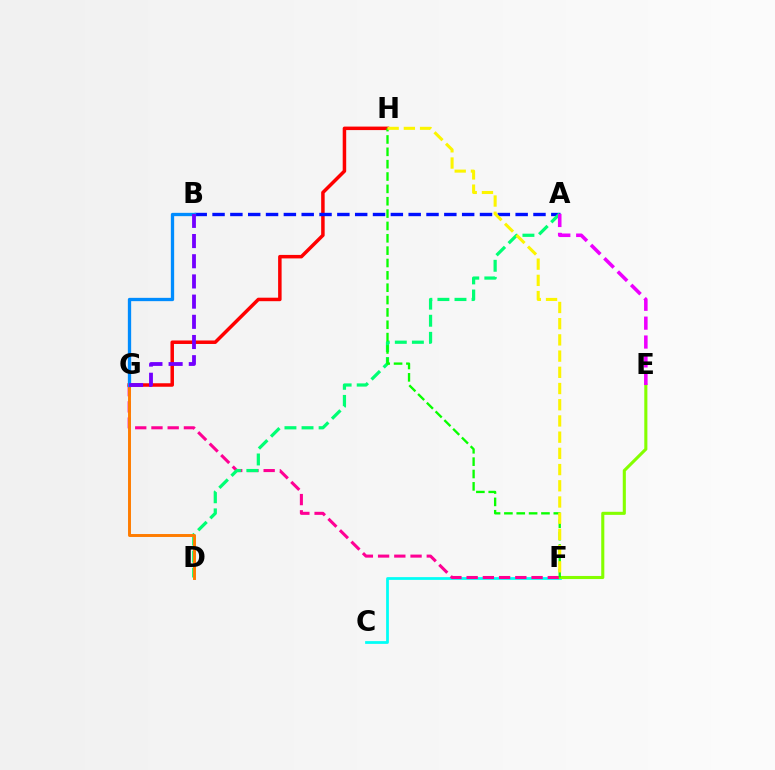{('G', 'H'): [{'color': '#ff0000', 'line_style': 'solid', 'thickness': 2.52}], ('C', 'F'): [{'color': '#00fff6', 'line_style': 'solid', 'thickness': 1.98}], ('E', 'F'): [{'color': '#84ff00', 'line_style': 'solid', 'thickness': 2.22}], ('A', 'B'): [{'color': '#0010ff', 'line_style': 'dashed', 'thickness': 2.42}], ('F', 'G'): [{'color': '#ff0094', 'line_style': 'dashed', 'thickness': 2.2}], ('A', 'D'): [{'color': '#00ff74', 'line_style': 'dashed', 'thickness': 2.32}], ('D', 'G'): [{'color': '#ff7c00', 'line_style': 'solid', 'thickness': 2.12}], ('F', 'H'): [{'color': '#08ff00', 'line_style': 'dashed', 'thickness': 1.68}, {'color': '#fcf500', 'line_style': 'dashed', 'thickness': 2.2}], ('B', 'G'): [{'color': '#008cff', 'line_style': 'solid', 'thickness': 2.38}, {'color': '#7200ff', 'line_style': 'dashed', 'thickness': 2.74}], ('A', 'E'): [{'color': '#ee00ff', 'line_style': 'dashed', 'thickness': 2.57}]}